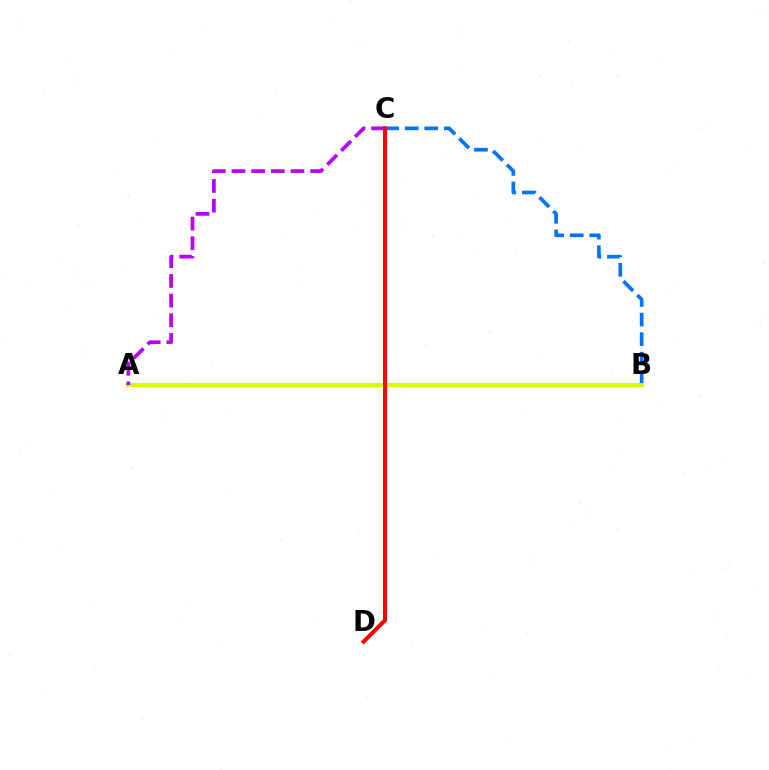{('C', 'D'): [{'color': '#00ff5c', 'line_style': 'solid', 'thickness': 1.94}, {'color': '#ff0000', 'line_style': 'solid', 'thickness': 2.91}], ('B', 'C'): [{'color': '#0074ff', 'line_style': 'dashed', 'thickness': 2.65}], ('A', 'B'): [{'color': '#d1ff00', 'line_style': 'solid', 'thickness': 2.95}], ('A', 'C'): [{'color': '#b900ff', 'line_style': 'dashed', 'thickness': 2.67}]}